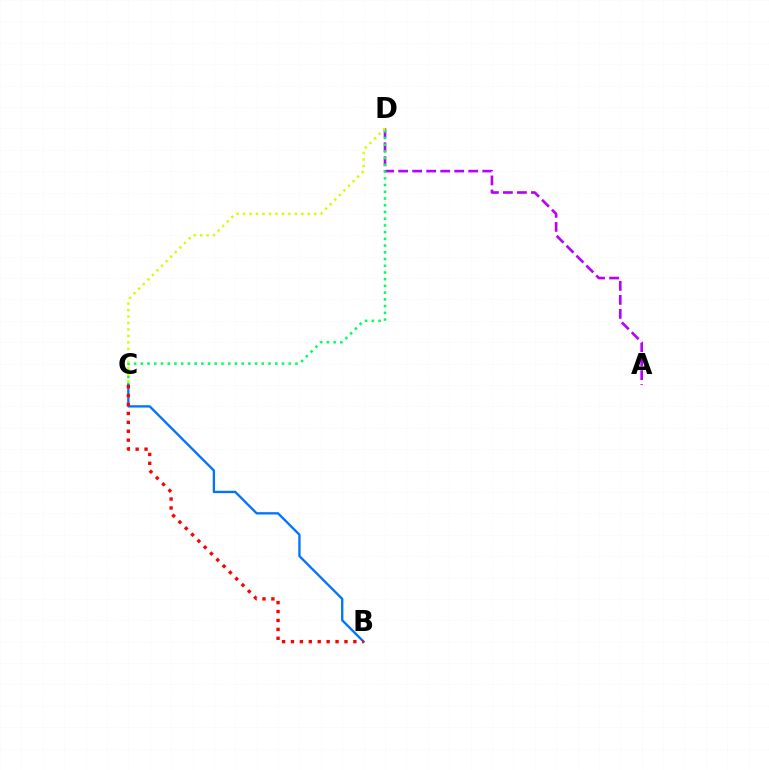{('A', 'D'): [{'color': '#b900ff', 'line_style': 'dashed', 'thickness': 1.9}], ('C', 'D'): [{'color': '#00ff5c', 'line_style': 'dotted', 'thickness': 1.83}, {'color': '#d1ff00', 'line_style': 'dotted', 'thickness': 1.76}], ('B', 'C'): [{'color': '#0074ff', 'line_style': 'solid', 'thickness': 1.68}, {'color': '#ff0000', 'line_style': 'dotted', 'thickness': 2.42}]}